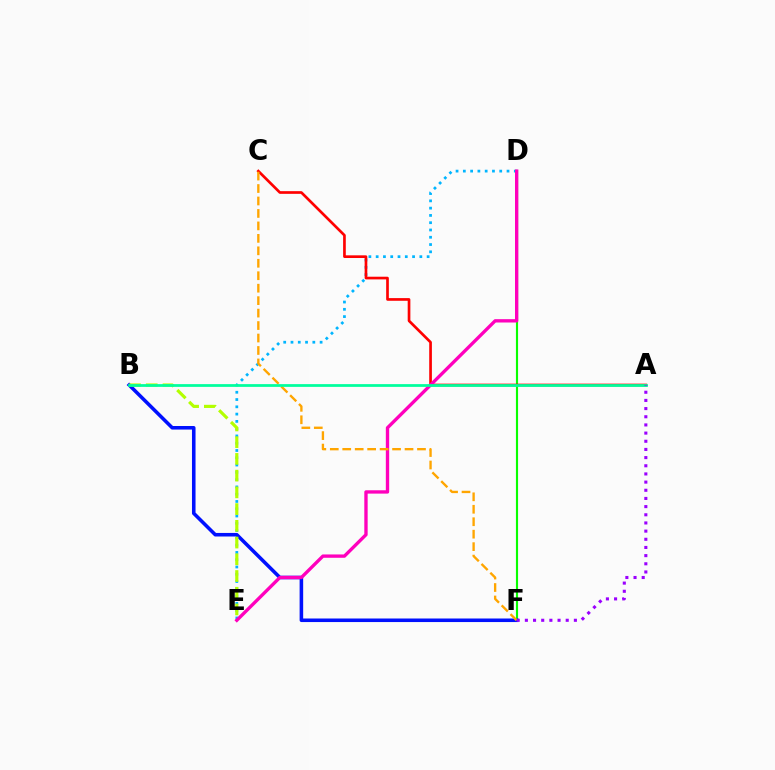{('D', 'F'): [{'color': '#08ff00', 'line_style': 'solid', 'thickness': 1.54}], ('D', 'E'): [{'color': '#00b5ff', 'line_style': 'dotted', 'thickness': 1.98}, {'color': '#ff00bd', 'line_style': 'solid', 'thickness': 2.41}], ('A', 'C'): [{'color': '#ff0000', 'line_style': 'solid', 'thickness': 1.93}], ('B', 'F'): [{'color': '#0010ff', 'line_style': 'solid', 'thickness': 2.56}], ('B', 'E'): [{'color': '#b3ff00', 'line_style': 'dashed', 'thickness': 2.27}], ('C', 'F'): [{'color': '#ffa500', 'line_style': 'dashed', 'thickness': 1.69}], ('A', 'B'): [{'color': '#00ff9d', 'line_style': 'solid', 'thickness': 1.99}], ('A', 'F'): [{'color': '#9b00ff', 'line_style': 'dotted', 'thickness': 2.22}]}